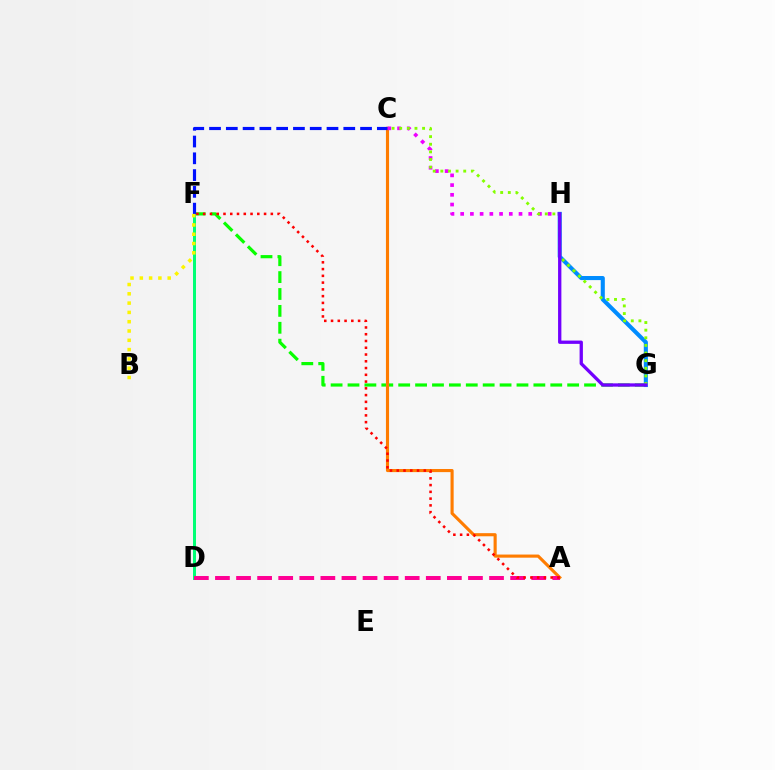{('F', 'G'): [{'color': '#08ff00', 'line_style': 'dashed', 'thickness': 2.3}], ('A', 'C'): [{'color': '#ff7c00', 'line_style': 'solid', 'thickness': 2.25}], ('C', 'H'): [{'color': '#ee00ff', 'line_style': 'dotted', 'thickness': 2.64}], ('D', 'F'): [{'color': '#00fff6', 'line_style': 'dashed', 'thickness': 2.09}, {'color': '#00ff74', 'line_style': 'solid', 'thickness': 2.16}], ('G', 'H'): [{'color': '#008cff', 'line_style': 'solid', 'thickness': 2.94}, {'color': '#7200ff', 'line_style': 'solid', 'thickness': 2.38}], ('C', 'G'): [{'color': '#84ff00', 'line_style': 'dotted', 'thickness': 2.07}], ('C', 'F'): [{'color': '#0010ff', 'line_style': 'dashed', 'thickness': 2.28}], ('A', 'D'): [{'color': '#ff0094', 'line_style': 'dashed', 'thickness': 2.86}], ('A', 'F'): [{'color': '#ff0000', 'line_style': 'dotted', 'thickness': 1.84}], ('B', 'F'): [{'color': '#fcf500', 'line_style': 'dotted', 'thickness': 2.53}]}